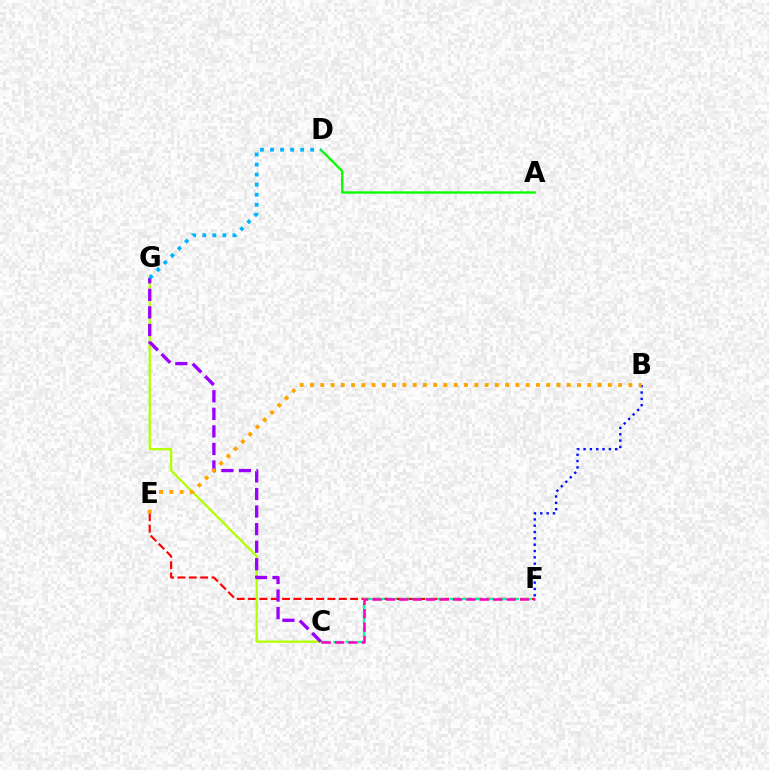{('E', 'F'): [{'color': '#ff0000', 'line_style': 'dashed', 'thickness': 1.54}], ('C', 'G'): [{'color': '#b3ff00', 'line_style': 'solid', 'thickness': 1.64}, {'color': '#9b00ff', 'line_style': 'dashed', 'thickness': 2.39}], ('C', 'F'): [{'color': '#00ff9d', 'line_style': 'dashed', 'thickness': 1.66}, {'color': '#ff00bd', 'line_style': 'dashed', 'thickness': 1.82}], ('A', 'D'): [{'color': '#08ff00', 'line_style': 'solid', 'thickness': 1.68}], ('B', 'F'): [{'color': '#0010ff', 'line_style': 'dotted', 'thickness': 1.72}], ('D', 'G'): [{'color': '#00b5ff', 'line_style': 'dotted', 'thickness': 2.73}], ('B', 'E'): [{'color': '#ffa500', 'line_style': 'dotted', 'thickness': 2.79}]}